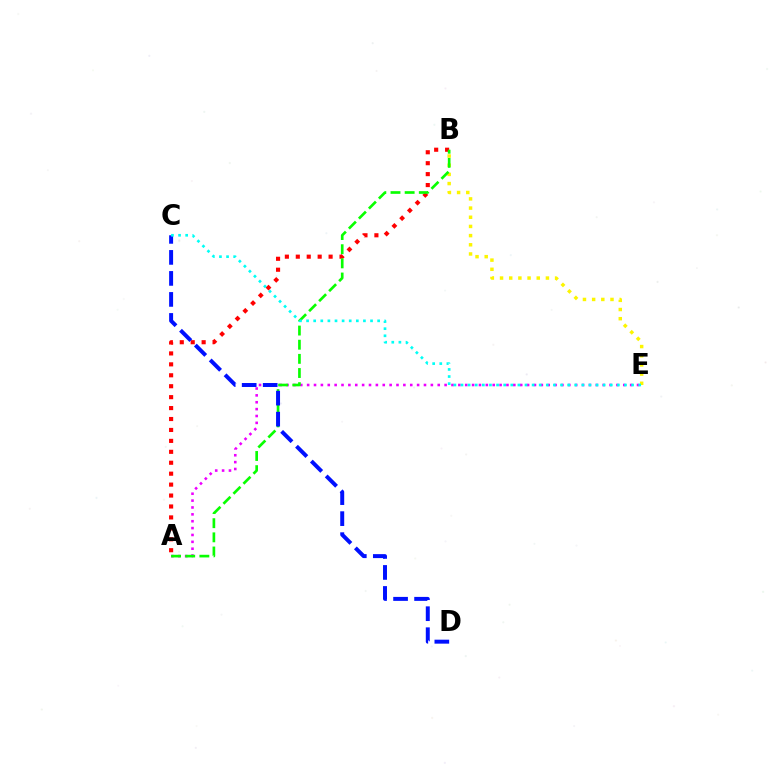{('A', 'E'): [{'color': '#ee00ff', 'line_style': 'dotted', 'thickness': 1.87}], ('A', 'B'): [{'color': '#ff0000', 'line_style': 'dotted', 'thickness': 2.97}, {'color': '#08ff00', 'line_style': 'dashed', 'thickness': 1.92}], ('B', 'E'): [{'color': '#fcf500', 'line_style': 'dotted', 'thickness': 2.49}], ('C', 'D'): [{'color': '#0010ff', 'line_style': 'dashed', 'thickness': 2.85}], ('C', 'E'): [{'color': '#00fff6', 'line_style': 'dotted', 'thickness': 1.93}]}